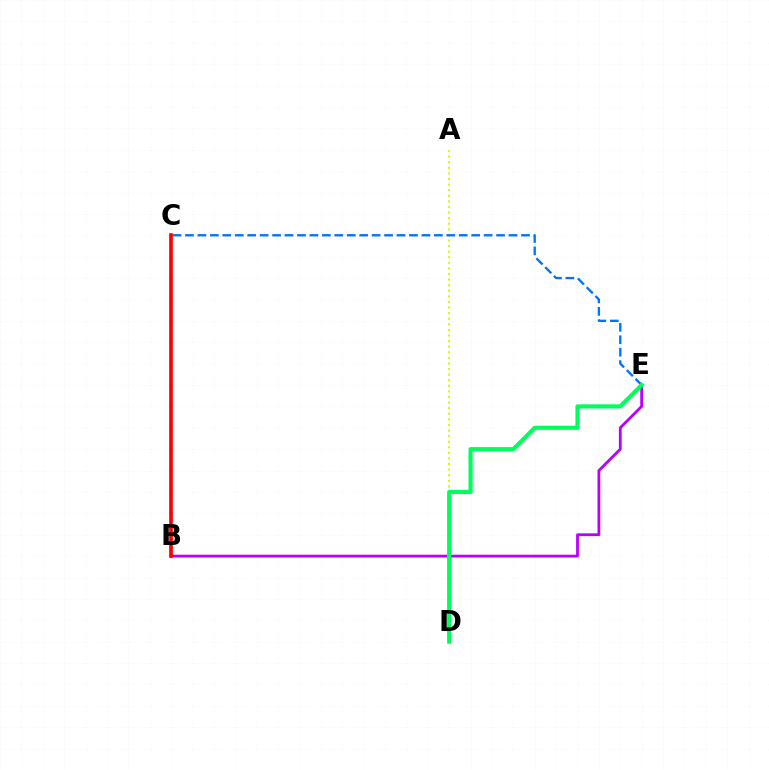{('A', 'D'): [{'color': '#d1ff00', 'line_style': 'dotted', 'thickness': 1.52}], ('C', 'E'): [{'color': '#0074ff', 'line_style': 'dashed', 'thickness': 1.69}], ('B', 'E'): [{'color': '#b900ff', 'line_style': 'solid', 'thickness': 2.02}], ('D', 'E'): [{'color': '#00ff5c', 'line_style': 'solid', 'thickness': 2.99}], ('B', 'C'): [{'color': '#ff0000', 'line_style': 'solid', 'thickness': 2.65}]}